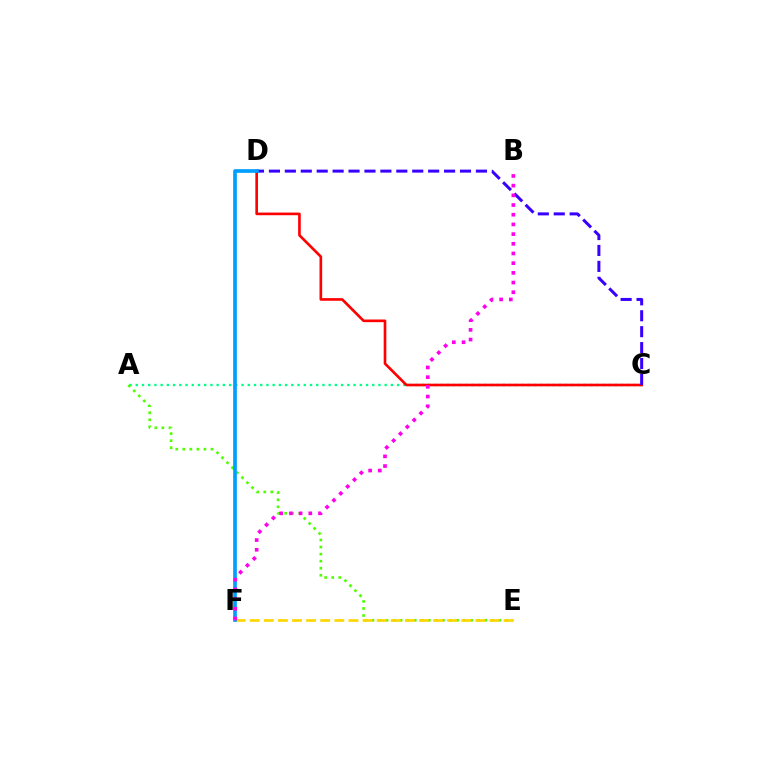{('A', 'C'): [{'color': '#00ff86', 'line_style': 'dotted', 'thickness': 1.69}], ('C', 'D'): [{'color': '#ff0000', 'line_style': 'solid', 'thickness': 1.9}, {'color': '#3700ff', 'line_style': 'dashed', 'thickness': 2.16}], ('A', 'E'): [{'color': '#4fff00', 'line_style': 'dotted', 'thickness': 1.92}], ('E', 'F'): [{'color': '#ffd500', 'line_style': 'dashed', 'thickness': 1.92}], ('D', 'F'): [{'color': '#009eff', 'line_style': 'solid', 'thickness': 2.64}], ('B', 'F'): [{'color': '#ff00ed', 'line_style': 'dotted', 'thickness': 2.63}]}